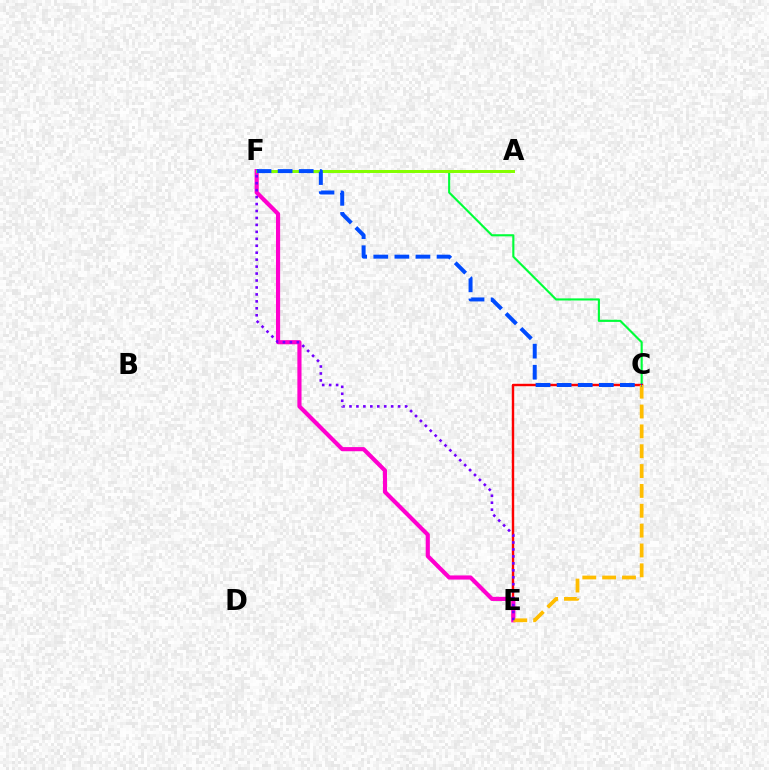{('C', 'F'): [{'color': '#00ff39', 'line_style': 'solid', 'thickness': 1.53}, {'color': '#004bff', 'line_style': 'dashed', 'thickness': 2.86}], ('C', 'E'): [{'color': '#ff0000', 'line_style': 'solid', 'thickness': 1.74}, {'color': '#ffbd00', 'line_style': 'dashed', 'thickness': 2.7}], ('A', 'F'): [{'color': '#00fff6', 'line_style': 'dashed', 'thickness': 2.05}, {'color': '#84ff00', 'line_style': 'solid', 'thickness': 2.16}], ('E', 'F'): [{'color': '#ff00cf', 'line_style': 'solid', 'thickness': 2.98}, {'color': '#7200ff', 'line_style': 'dotted', 'thickness': 1.89}]}